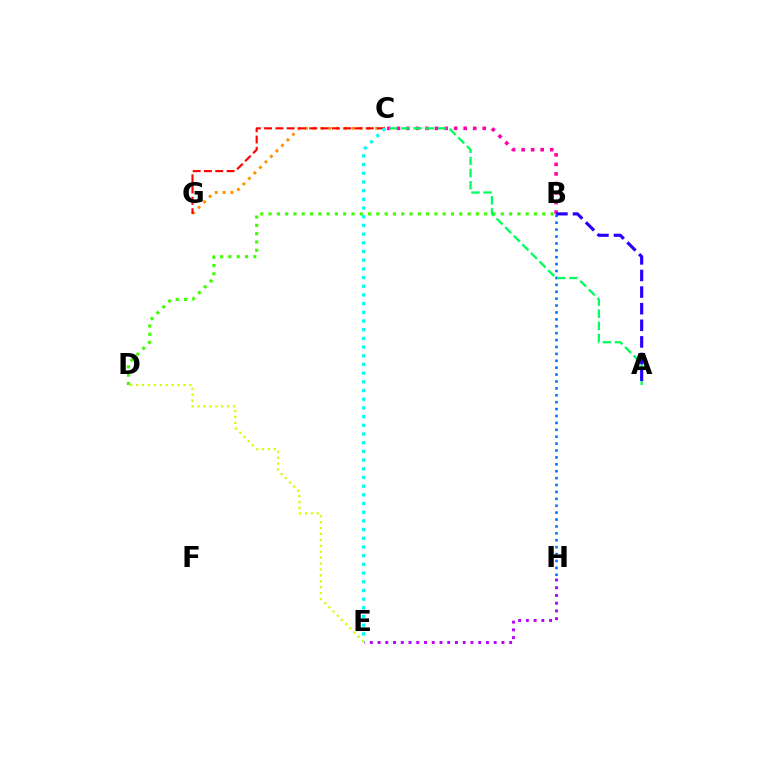{('C', 'G'): [{'color': '#ff9400', 'line_style': 'dotted', 'thickness': 2.12}, {'color': '#ff0000', 'line_style': 'dashed', 'thickness': 1.53}], ('E', 'H'): [{'color': '#b900ff', 'line_style': 'dotted', 'thickness': 2.1}], ('B', 'H'): [{'color': '#0074ff', 'line_style': 'dotted', 'thickness': 1.88}], ('C', 'E'): [{'color': '#00fff6', 'line_style': 'dotted', 'thickness': 2.36}], ('D', 'E'): [{'color': '#d1ff00', 'line_style': 'dotted', 'thickness': 1.61}], ('B', 'D'): [{'color': '#3dff00', 'line_style': 'dotted', 'thickness': 2.25}], ('B', 'C'): [{'color': '#ff00ac', 'line_style': 'dotted', 'thickness': 2.59}], ('A', 'C'): [{'color': '#00ff5c', 'line_style': 'dashed', 'thickness': 1.65}], ('A', 'B'): [{'color': '#2500ff', 'line_style': 'dashed', 'thickness': 2.26}]}